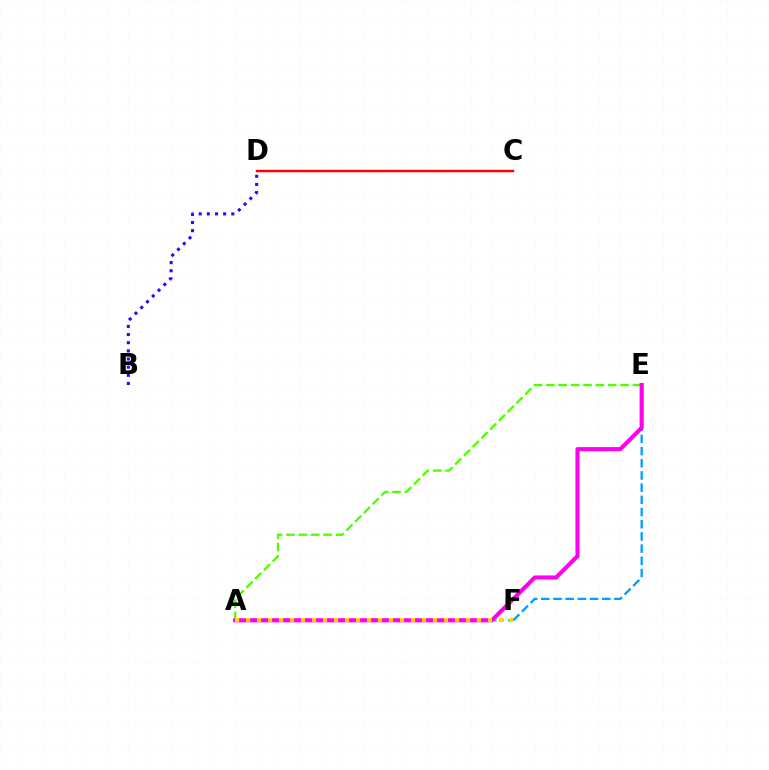{('A', 'F'): [{'color': '#00ff86', 'line_style': 'dotted', 'thickness': 1.9}, {'color': '#ffd500', 'line_style': 'dotted', 'thickness': 2.99}], ('B', 'D'): [{'color': '#3700ff', 'line_style': 'dotted', 'thickness': 2.22}], ('A', 'E'): [{'color': '#4fff00', 'line_style': 'dashed', 'thickness': 1.68}, {'color': '#ff00ed', 'line_style': 'solid', 'thickness': 2.97}], ('E', 'F'): [{'color': '#009eff', 'line_style': 'dashed', 'thickness': 1.66}], ('C', 'D'): [{'color': '#ff0000', 'line_style': 'solid', 'thickness': 1.74}]}